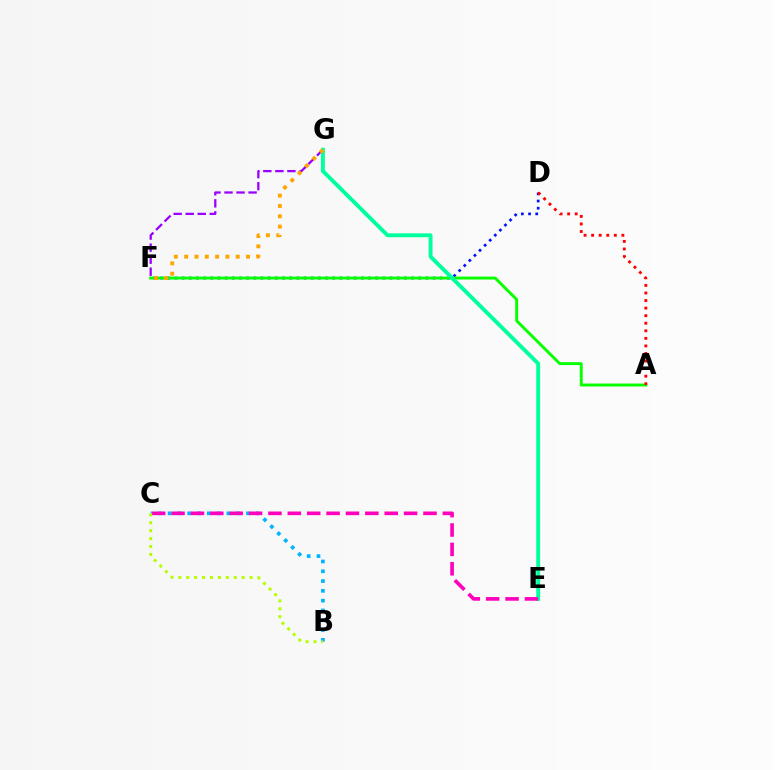{('D', 'F'): [{'color': '#0010ff', 'line_style': 'dotted', 'thickness': 1.95}], ('A', 'F'): [{'color': '#08ff00', 'line_style': 'solid', 'thickness': 2.11}], ('B', 'C'): [{'color': '#00b5ff', 'line_style': 'dotted', 'thickness': 2.66}, {'color': '#b3ff00', 'line_style': 'dotted', 'thickness': 2.15}], ('F', 'G'): [{'color': '#9b00ff', 'line_style': 'dashed', 'thickness': 1.64}, {'color': '#ffa500', 'line_style': 'dotted', 'thickness': 2.8}], ('E', 'G'): [{'color': '#00ff9d', 'line_style': 'solid', 'thickness': 2.81}], ('C', 'E'): [{'color': '#ff00bd', 'line_style': 'dashed', 'thickness': 2.63}], ('A', 'D'): [{'color': '#ff0000', 'line_style': 'dotted', 'thickness': 2.06}]}